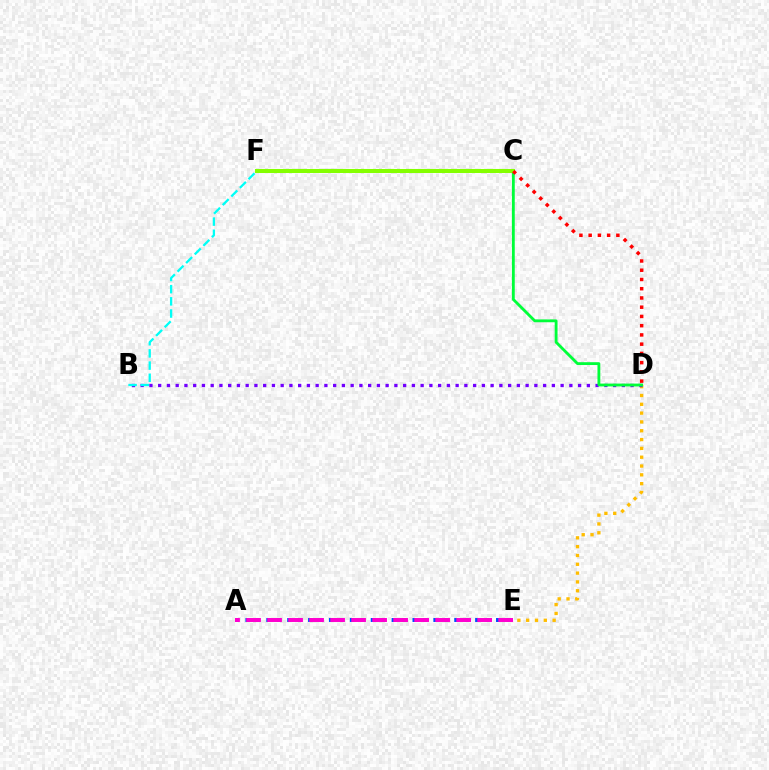{('D', 'E'): [{'color': '#ffbd00', 'line_style': 'dotted', 'thickness': 2.4}], ('A', 'E'): [{'color': '#004bff', 'line_style': 'dotted', 'thickness': 2.84}, {'color': '#ff00cf', 'line_style': 'dashed', 'thickness': 2.85}], ('B', 'D'): [{'color': '#7200ff', 'line_style': 'dotted', 'thickness': 2.38}], ('C', 'D'): [{'color': '#00ff39', 'line_style': 'solid', 'thickness': 2.04}, {'color': '#ff0000', 'line_style': 'dotted', 'thickness': 2.51}], ('B', 'F'): [{'color': '#00fff6', 'line_style': 'dashed', 'thickness': 1.66}], ('C', 'F'): [{'color': '#84ff00', 'line_style': 'solid', 'thickness': 2.91}]}